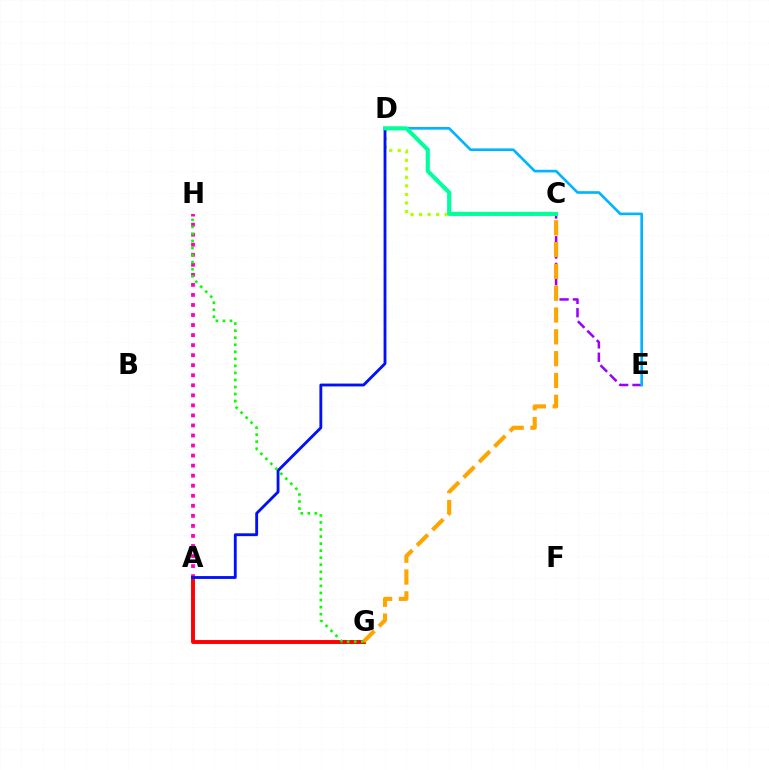{('C', 'D'): [{'color': '#b3ff00', 'line_style': 'dotted', 'thickness': 2.32}, {'color': '#00ff9d', 'line_style': 'solid', 'thickness': 2.96}], ('A', 'G'): [{'color': '#ff0000', 'line_style': 'solid', 'thickness': 2.81}], ('C', 'E'): [{'color': '#9b00ff', 'line_style': 'dashed', 'thickness': 1.81}], ('D', 'E'): [{'color': '#00b5ff', 'line_style': 'solid', 'thickness': 1.91}], ('A', 'H'): [{'color': '#ff00bd', 'line_style': 'dotted', 'thickness': 2.73}], ('A', 'D'): [{'color': '#0010ff', 'line_style': 'solid', 'thickness': 2.05}], ('C', 'G'): [{'color': '#ffa500', 'line_style': 'dashed', 'thickness': 2.96}], ('G', 'H'): [{'color': '#08ff00', 'line_style': 'dotted', 'thickness': 1.92}]}